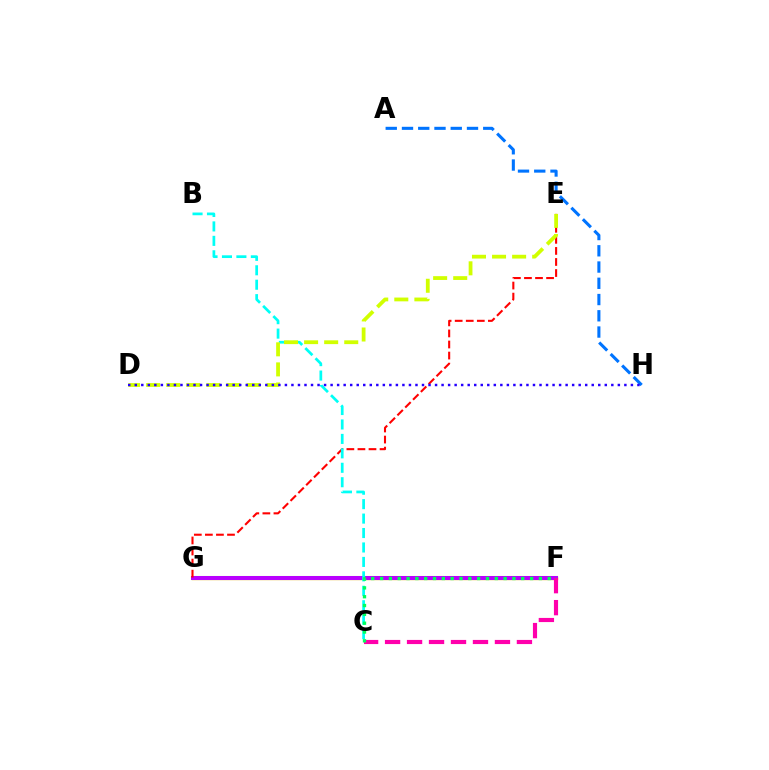{('F', 'G'): [{'color': '#3dff00', 'line_style': 'solid', 'thickness': 2.92}, {'color': '#ff9400', 'line_style': 'solid', 'thickness': 2.37}, {'color': '#b900ff', 'line_style': 'solid', 'thickness': 2.87}], ('A', 'H'): [{'color': '#0074ff', 'line_style': 'dashed', 'thickness': 2.21}], ('E', 'G'): [{'color': '#ff0000', 'line_style': 'dashed', 'thickness': 1.5}], ('B', 'C'): [{'color': '#00fff6', 'line_style': 'dashed', 'thickness': 1.96}], ('C', 'F'): [{'color': '#ff00ac', 'line_style': 'dashed', 'thickness': 2.99}, {'color': '#00ff5c', 'line_style': 'dotted', 'thickness': 2.4}], ('D', 'E'): [{'color': '#d1ff00', 'line_style': 'dashed', 'thickness': 2.73}], ('D', 'H'): [{'color': '#2500ff', 'line_style': 'dotted', 'thickness': 1.77}]}